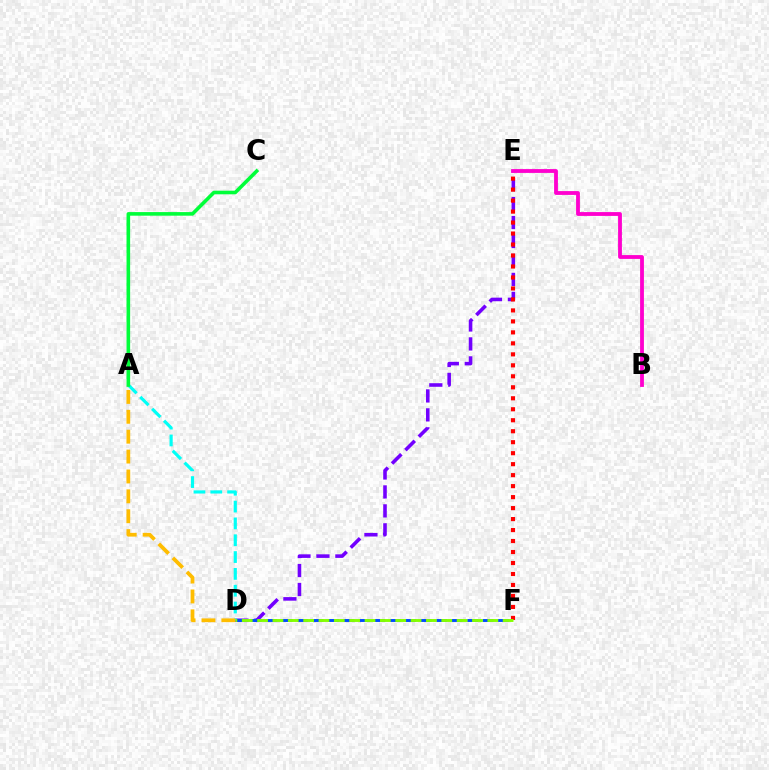{('D', 'E'): [{'color': '#7200ff', 'line_style': 'dashed', 'thickness': 2.57}], ('D', 'F'): [{'color': '#004bff', 'line_style': 'dashed', 'thickness': 2.1}, {'color': '#84ff00', 'line_style': 'dashed', 'thickness': 2.08}], ('A', 'D'): [{'color': '#00fff6', 'line_style': 'dashed', 'thickness': 2.29}, {'color': '#ffbd00', 'line_style': 'dashed', 'thickness': 2.7}], ('E', 'F'): [{'color': '#ff0000', 'line_style': 'dotted', 'thickness': 2.98}], ('B', 'E'): [{'color': '#ff00cf', 'line_style': 'solid', 'thickness': 2.75}], ('A', 'C'): [{'color': '#00ff39', 'line_style': 'solid', 'thickness': 2.59}]}